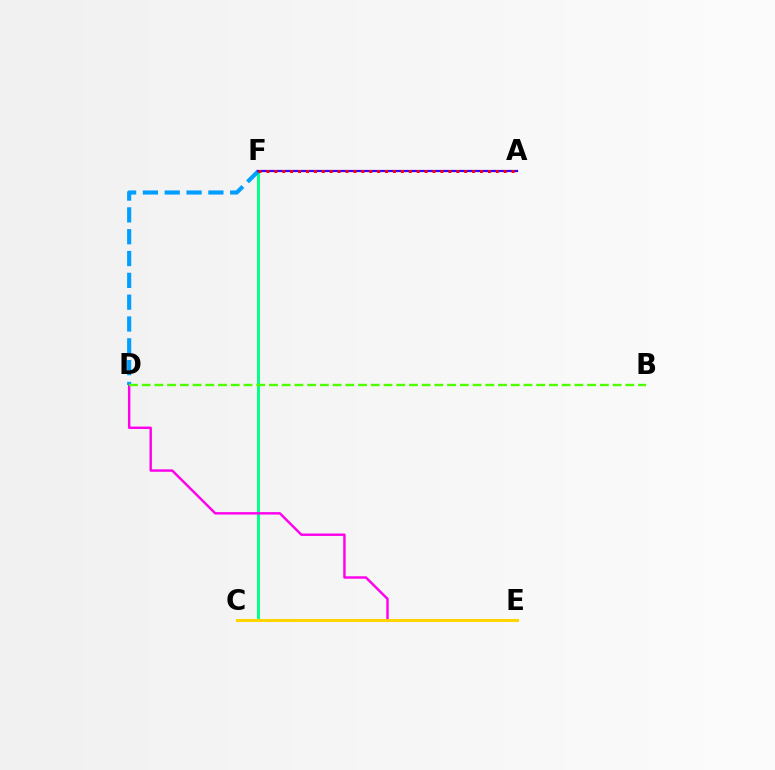{('C', 'F'): [{'color': '#00ff86', 'line_style': 'solid', 'thickness': 2.09}], ('D', 'E'): [{'color': '#ff00ed', 'line_style': 'solid', 'thickness': 1.75}], ('D', 'F'): [{'color': '#009eff', 'line_style': 'dashed', 'thickness': 2.96}], ('C', 'E'): [{'color': '#ffd500', 'line_style': 'solid', 'thickness': 2.18}], ('A', 'F'): [{'color': '#3700ff', 'line_style': 'solid', 'thickness': 1.6}, {'color': '#ff0000', 'line_style': 'dotted', 'thickness': 2.15}], ('B', 'D'): [{'color': '#4fff00', 'line_style': 'dashed', 'thickness': 1.73}]}